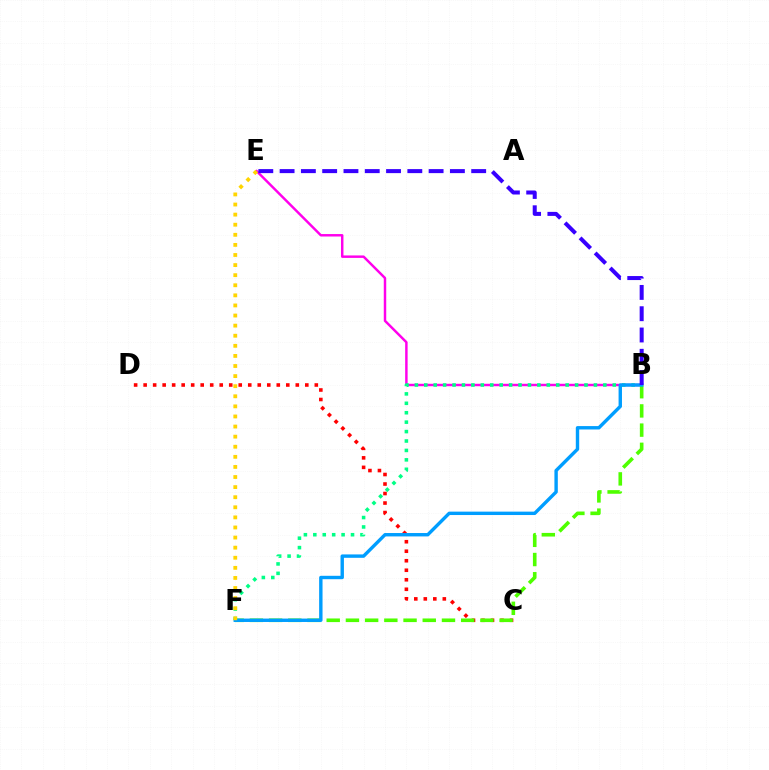{('B', 'E'): [{'color': '#ff00ed', 'line_style': 'solid', 'thickness': 1.77}, {'color': '#3700ff', 'line_style': 'dashed', 'thickness': 2.89}], ('C', 'D'): [{'color': '#ff0000', 'line_style': 'dotted', 'thickness': 2.58}], ('B', 'F'): [{'color': '#00ff86', 'line_style': 'dotted', 'thickness': 2.56}, {'color': '#4fff00', 'line_style': 'dashed', 'thickness': 2.61}, {'color': '#009eff', 'line_style': 'solid', 'thickness': 2.45}], ('E', 'F'): [{'color': '#ffd500', 'line_style': 'dotted', 'thickness': 2.74}]}